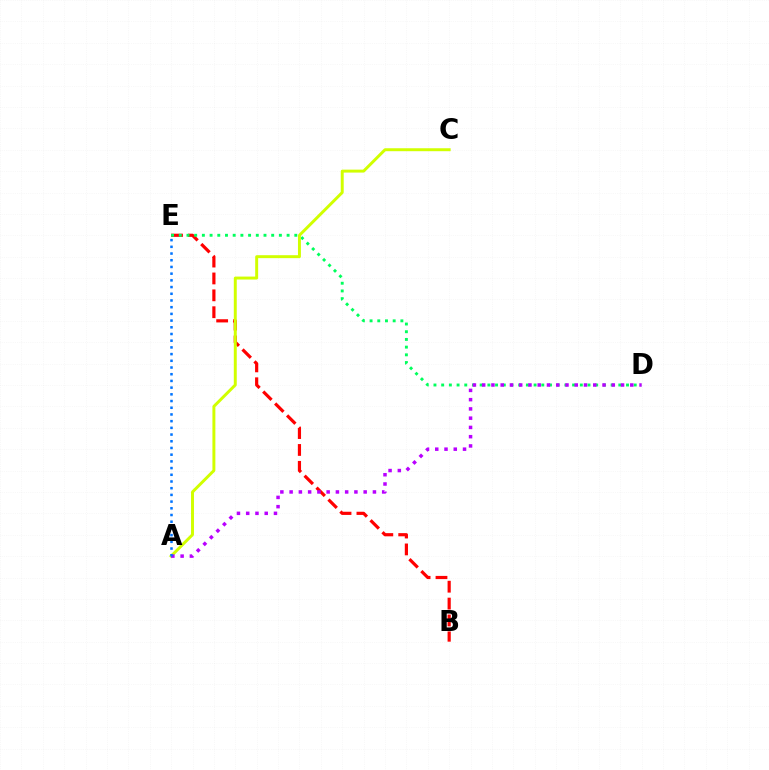{('B', 'E'): [{'color': '#ff0000', 'line_style': 'dashed', 'thickness': 2.29}], ('D', 'E'): [{'color': '#00ff5c', 'line_style': 'dotted', 'thickness': 2.09}], ('A', 'C'): [{'color': '#d1ff00', 'line_style': 'solid', 'thickness': 2.13}], ('A', 'D'): [{'color': '#b900ff', 'line_style': 'dotted', 'thickness': 2.52}], ('A', 'E'): [{'color': '#0074ff', 'line_style': 'dotted', 'thickness': 1.82}]}